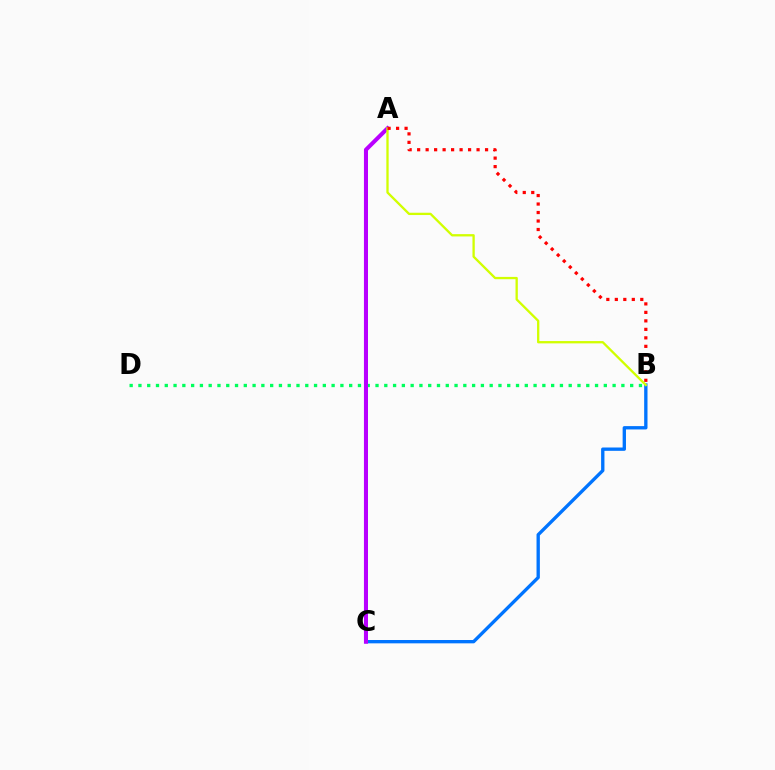{('B', 'C'): [{'color': '#0074ff', 'line_style': 'solid', 'thickness': 2.4}], ('B', 'D'): [{'color': '#00ff5c', 'line_style': 'dotted', 'thickness': 2.39}], ('A', 'C'): [{'color': '#b900ff', 'line_style': 'solid', 'thickness': 2.92}], ('A', 'B'): [{'color': '#d1ff00', 'line_style': 'solid', 'thickness': 1.66}, {'color': '#ff0000', 'line_style': 'dotted', 'thickness': 2.31}]}